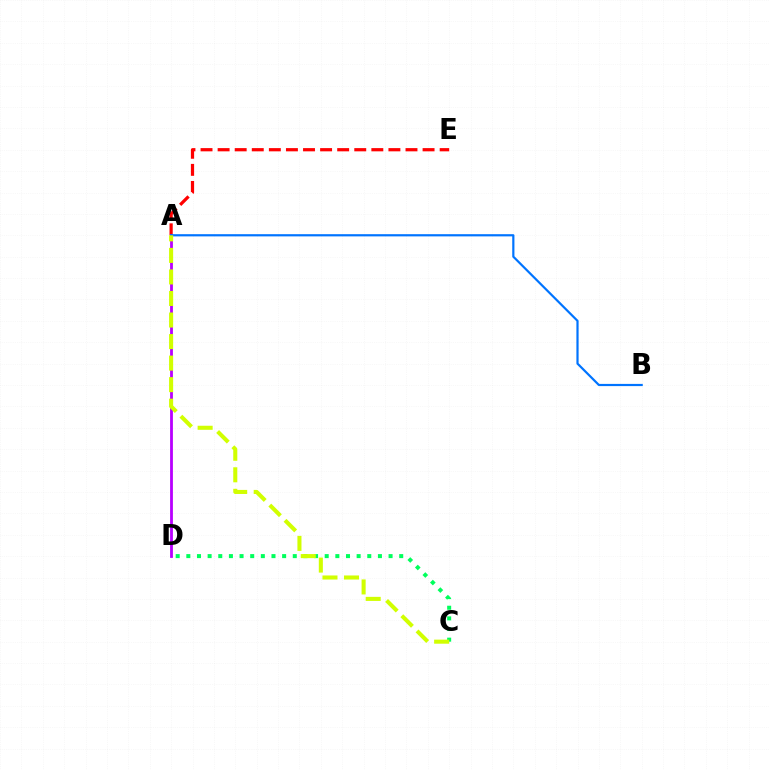{('A', 'E'): [{'color': '#ff0000', 'line_style': 'dashed', 'thickness': 2.32}], ('A', 'D'): [{'color': '#b900ff', 'line_style': 'solid', 'thickness': 2.02}], ('C', 'D'): [{'color': '#00ff5c', 'line_style': 'dotted', 'thickness': 2.89}], ('A', 'B'): [{'color': '#0074ff', 'line_style': 'solid', 'thickness': 1.58}], ('A', 'C'): [{'color': '#d1ff00', 'line_style': 'dashed', 'thickness': 2.93}]}